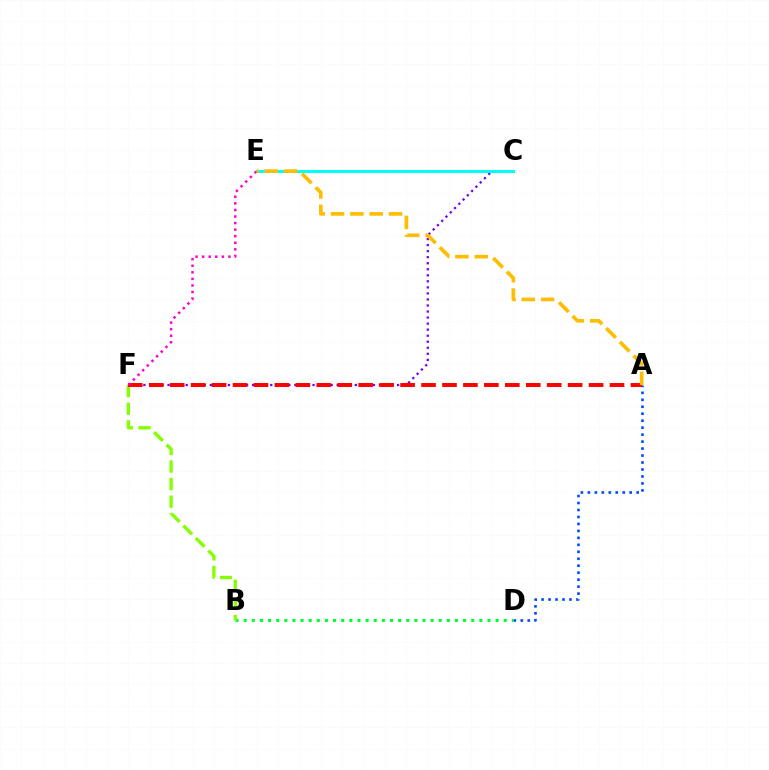{('A', 'D'): [{'color': '#004bff', 'line_style': 'dotted', 'thickness': 1.89}], ('B', 'D'): [{'color': '#00ff39', 'line_style': 'dotted', 'thickness': 2.21}], ('B', 'F'): [{'color': '#84ff00', 'line_style': 'dashed', 'thickness': 2.39}], ('C', 'F'): [{'color': '#7200ff', 'line_style': 'dotted', 'thickness': 1.64}], ('A', 'F'): [{'color': '#ff0000', 'line_style': 'dashed', 'thickness': 2.85}], ('C', 'E'): [{'color': '#00fff6', 'line_style': 'solid', 'thickness': 2.15}], ('E', 'F'): [{'color': '#ff00cf', 'line_style': 'dotted', 'thickness': 1.79}], ('A', 'E'): [{'color': '#ffbd00', 'line_style': 'dashed', 'thickness': 2.63}]}